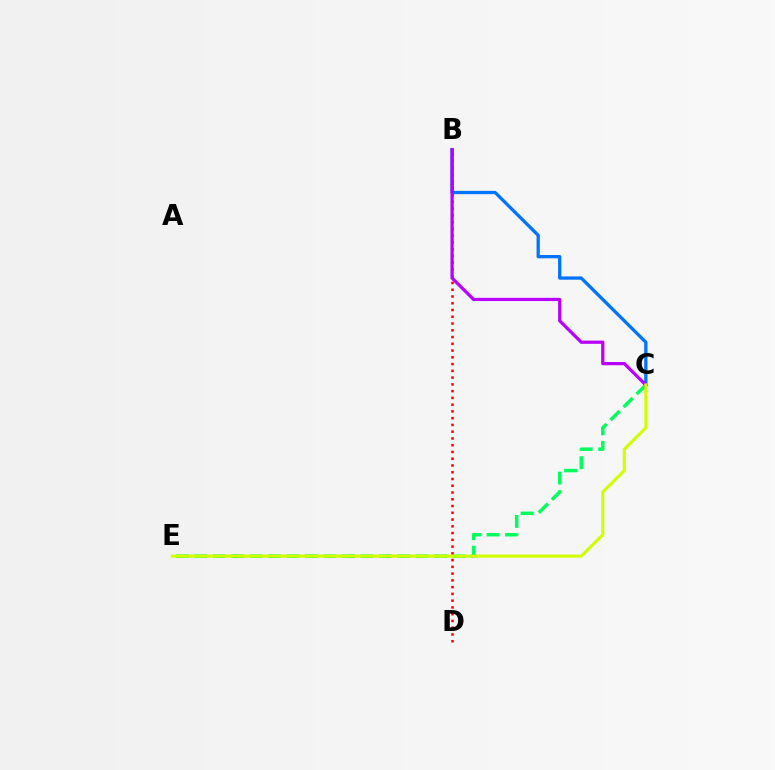{('C', 'E'): [{'color': '#00ff5c', 'line_style': 'dashed', 'thickness': 2.51}, {'color': '#d1ff00', 'line_style': 'solid', 'thickness': 2.22}], ('B', 'C'): [{'color': '#0074ff', 'line_style': 'solid', 'thickness': 2.37}, {'color': '#b900ff', 'line_style': 'solid', 'thickness': 2.33}], ('B', 'D'): [{'color': '#ff0000', 'line_style': 'dotted', 'thickness': 1.84}]}